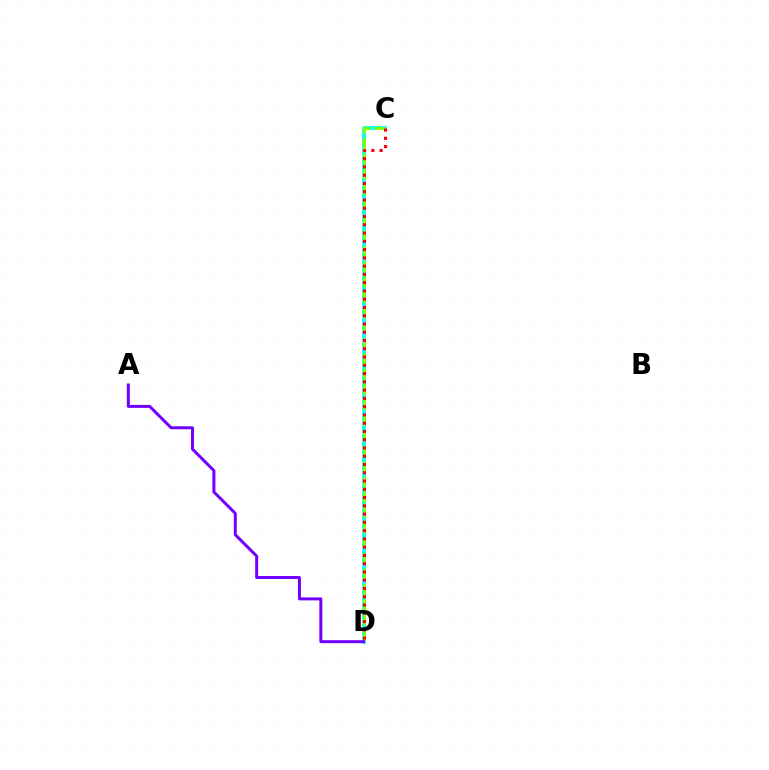{('C', 'D'): [{'color': '#00fff6', 'line_style': 'solid', 'thickness': 2.7}, {'color': '#84ff00', 'line_style': 'dashed', 'thickness': 2.09}, {'color': '#ff0000', 'line_style': 'dotted', 'thickness': 2.25}], ('A', 'D'): [{'color': '#7200ff', 'line_style': 'solid', 'thickness': 2.15}]}